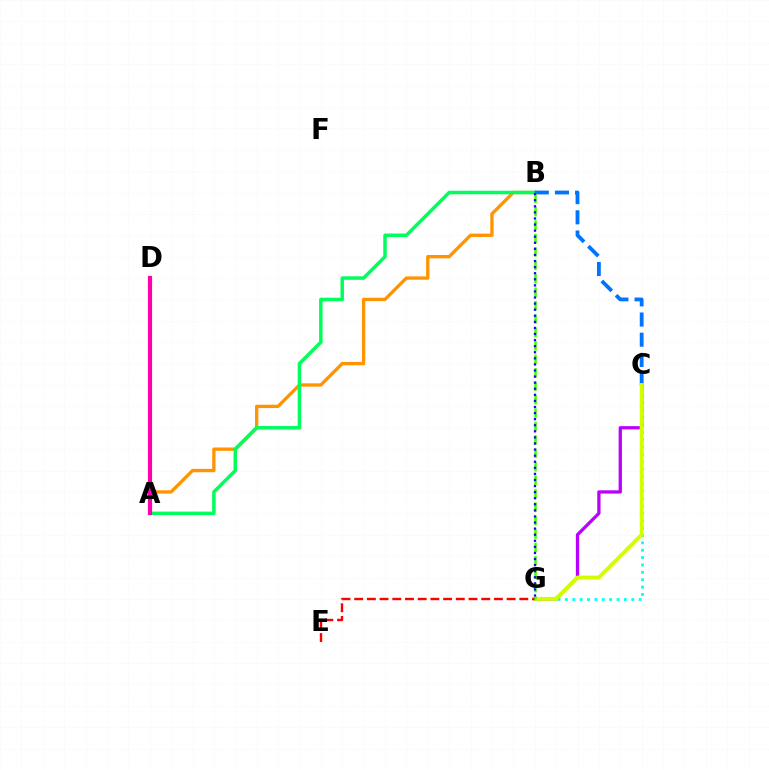{('C', 'G'): [{'color': '#00fff6', 'line_style': 'dotted', 'thickness': 2.0}, {'color': '#b900ff', 'line_style': 'solid', 'thickness': 2.36}, {'color': '#d1ff00', 'line_style': 'solid', 'thickness': 2.8}], ('A', 'B'): [{'color': '#ff9400', 'line_style': 'solid', 'thickness': 2.4}, {'color': '#00ff5c', 'line_style': 'solid', 'thickness': 2.52}], ('B', 'C'): [{'color': '#0074ff', 'line_style': 'dashed', 'thickness': 2.74}], ('A', 'D'): [{'color': '#ff00ac', 'line_style': 'solid', 'thickness': 2.99}], ('E', 'G'): [{'color': '#ff0000', 'line_style': 'dashed', 'thickness': 1.73}], ('B', 'G'): [{'color': '#3dff00', 'line_style': 'dashed', 'thickness': 1.82}, {'color': '#2500ff', 'line_style': 'dotted', 'thickness': 1.65}]}